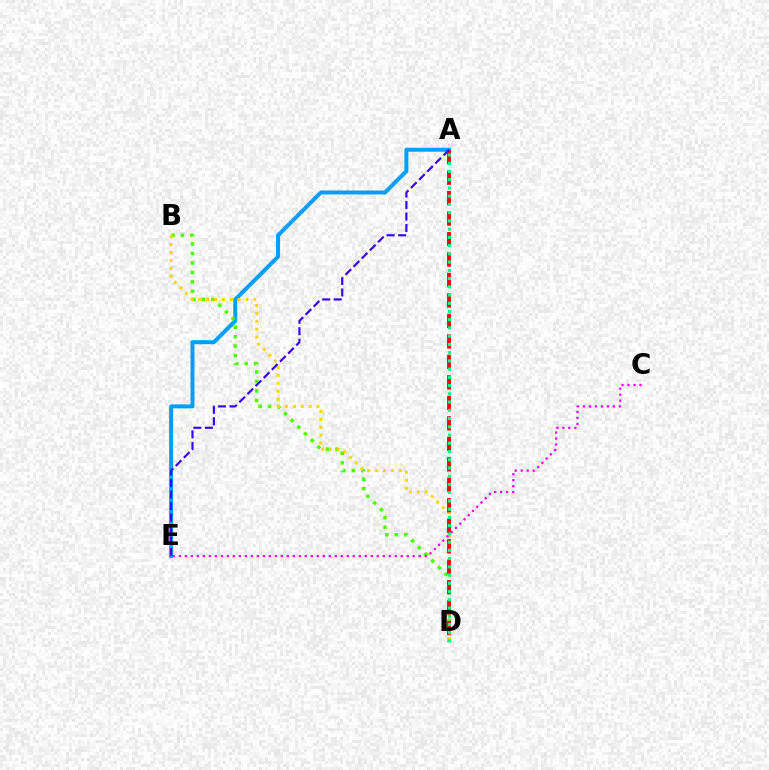{('A', 'E'): [{'color': '#009eff', 'line_style': 'solid', 'thickness': 2.87}, {'color': '#3700ff', 'line_style': 'dashed', 'thickness': 1.56}], ('B', 'D'): [{'color': '#4fff00', 'line_style': 'dotted', 'thickness': 2.57}, {'color': '#ffd500', 'line_style': 'dotted', 'thickness': 2.14}], ('A', 'D'): [{'color': '#ff0000', 'line_style': 'dashed', 'thickness': 2.78}, {'color': '#00ff86', 'line_style': 'dotted', 'thickness': 2.24}], ('C', 'E'): [{'color': '#ff00ed', 'line_style': 'dotted', 'thickness': 1.63}]}